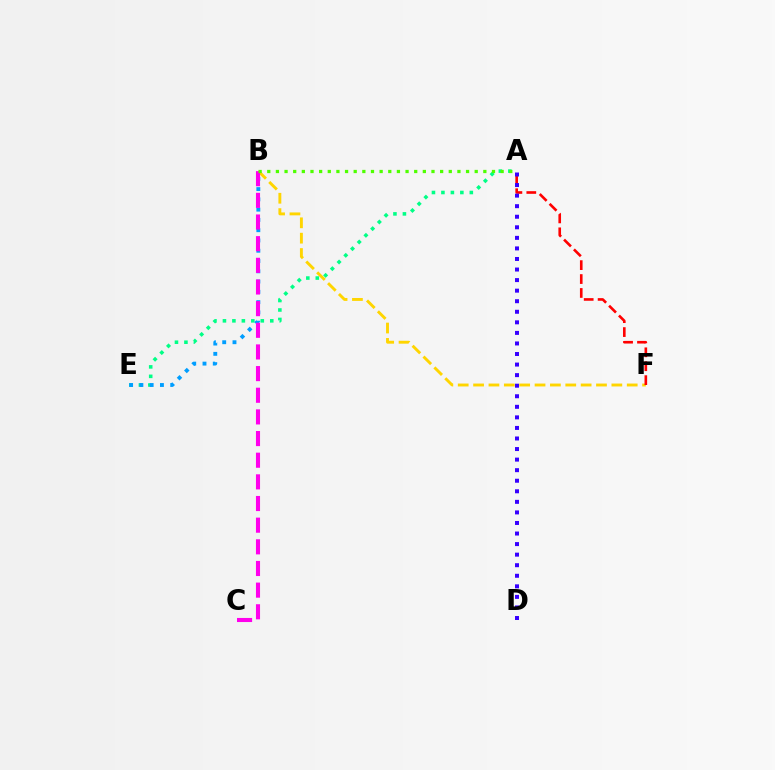{('B', 'F'): [{'color': '#ffd500', 'line_style': 'dashed', 'thickness': 2.09}], ('A', 'E'): [{'color': '#00ff86', 'line_style': 'dotted', 'thickness': 2.57}], ('A', 'F'): [{'color': '#ff0000', 'line_style': 'dashed', 'thickness': 1.89}], ('B', 'E'): [{'color': '#009eff', 'line_style': 'dotted', 'thickness': 2.79}], ('B', 'C'): [{'color': '#ff00ed', 'line_style': 'dashed', 'thickness': 2.94}], ('A', 'B'): [{'color': '#4fff00', 'line_style': 'dotted', 'thickness': 2.35}], ('A', 'D'): [{'color': '#3700ff', 'line_style': 'dotted', 'thickness': 2.87}]}